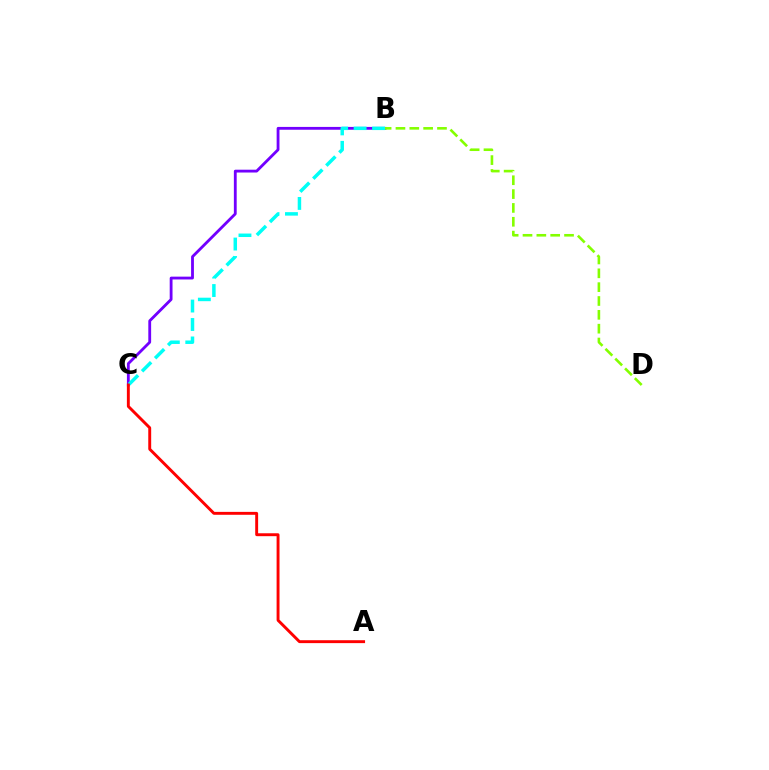{('B', 'C'): [{'color': '#7200ff', 'line_style': 'solid', 'thickness': 2.03}, {'color': '#00fff6', 'line_style': 'dashed', 'thickness': 2.51}], ('B', 'D'): [{'color': '#84ff00', 'line_style': 'dashed', 'thickness': 1.88}], ('A', 'C'): [{'color': '#ff0000', 'line_style': 'solid', 'thickness': 2.1}]}